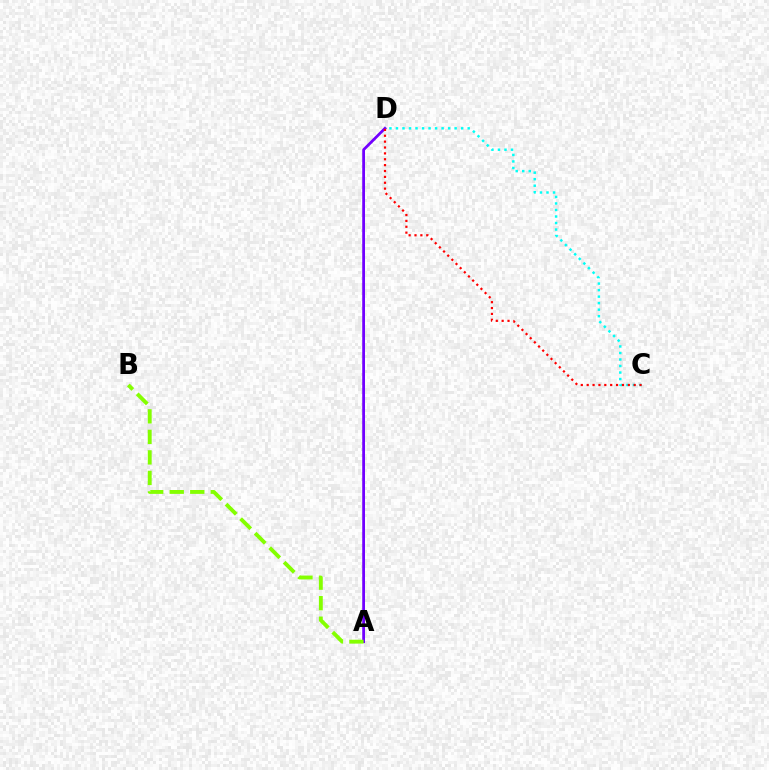{('A', 'D'): [{'color': '#7200ff', 'line_style': 'solid', 'thickness': 2.0}], ('C', 'D'): [{'color': '#00fff6', 'line_style': 'dotted', 'thickness': 1.77}, {'color': '#ff0000', 'line_style': 'dotted', 'thickness': 1.6}], ('A', 'B'): [{'color': '#84ff00', 'line_style': 'dashed', 'thickness': 2.79}]}